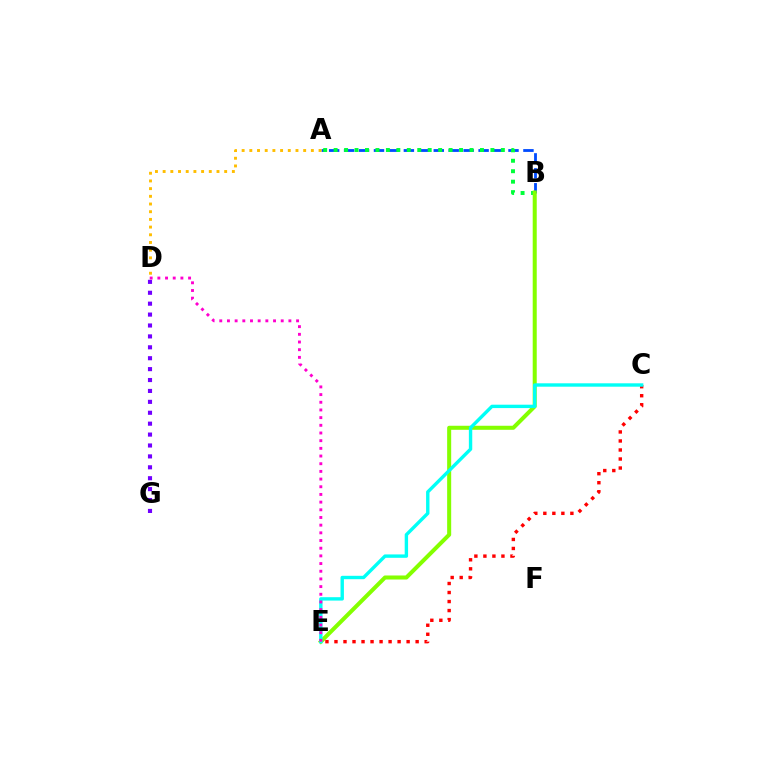{('D', 'G'): [{'color': '#7200ff', 'line_style': 'dotted', 'thickness': 2.96}], ('A', 'B'): [{'color': '#004bff', 'line_style': 'dashed', 'thickness': 2.03}, {'color': '#00ff39', 'line_style': 'dotted', 'thickness': 2.84}], ('A', 'D'): [{'color': '#ffbd00', 'line_style': 'dotted', 'thickness': 2.09}], ('B', 'E'): [{'color': '#84ff00', 'line_style': 'solid', 'thickness': 2.9}], ('C', 'E'): [{'color': '#ff0000', 'line_style': 'dotted', 'thickness': 2.45}, {'color': '#00fff6', 'line_style': 'solid', 'thickness': 2.44}], ('D', 'E'): [{'color': '#ff00cf', 'line_style': 'dotted', 'thickness': 2.09}]}